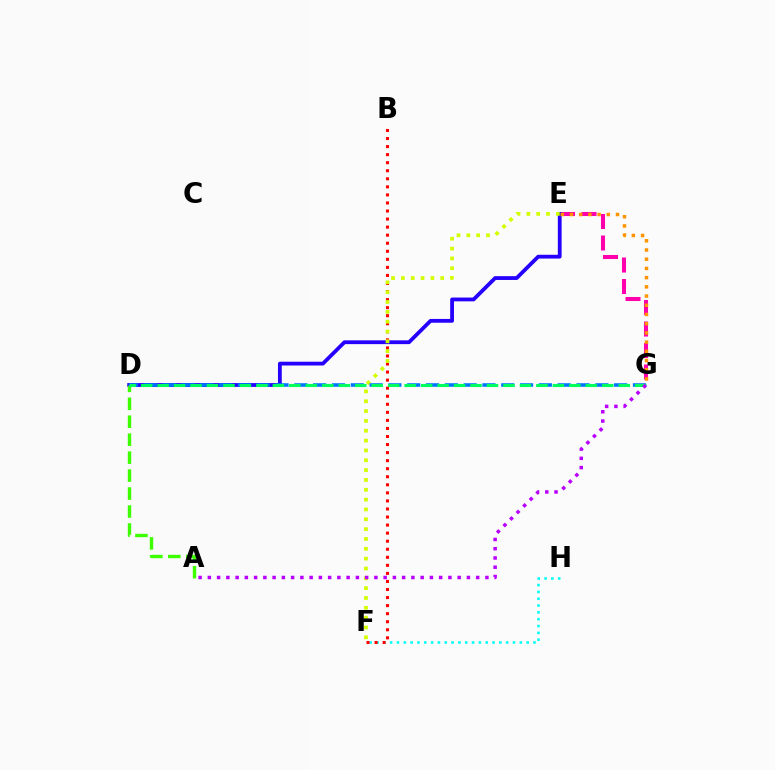{('E', 'G'): [{'color': '#ff00ac', 'line_style': 'dashed', 'thickness': 2.92}, {'color': '#ff9400', 'line_style': 'dotted', 'thickness': 2.5}], ('D', 'E'): [{'color': '#2500ff', 'line_style': 'solid', 'thickness': 2.74}], ('A', 'D'): [{'color': '#3dff00', 'line_style': 'dashed', 'thickness': 2.44}], ('F', 'H'): [{'color': '#00fff6', 'line_style': 'dotted', 'thickness': 1.85}], ('B', 'F'): [{'color': '#ff0000', 'line_style': 'dotted', 'thickness': 2.19}], ('E', 'F'): [{'color': '#d1ff00', 'line_style': 'dotted', 'thickness': 2.67}], ('D', 'G'): [{'color': '#0074ff', 'line_style': 'dashed', 'thickness': 2.56}, {'color': '#00ff5c', 'line_style': 'dashed', 'thickness': 2.24}], ('A', 'G'): [{'color': '#b900ff', 'line_style': 'dotted', 'thickness': 2.51}]}